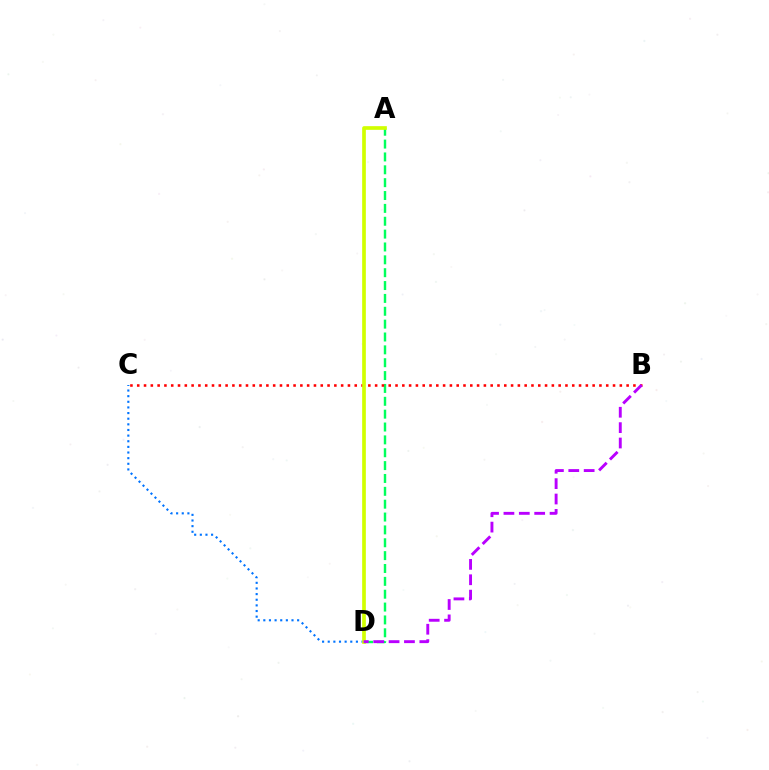{('A', 'D'): [{'color': '#00ff5c', 'line_style': 'dashed', 'thickness': 1.75}, {'color': '#d1ff00', 'line_style': 'solid', 'thickness': 2.65}], ('B', 'C'): [{'color': '#ff0000', 'line_style': 'dotted', 'thickness': 1.85}], ('C', 'D'): [{'color': '#0074ff', 'line_style': 'dotted', 'thickness': 1.53}], ('B', 'D'): [{'color': '#b900ff', 'line_style': 'dashed', 'thickness': 2.09}]}